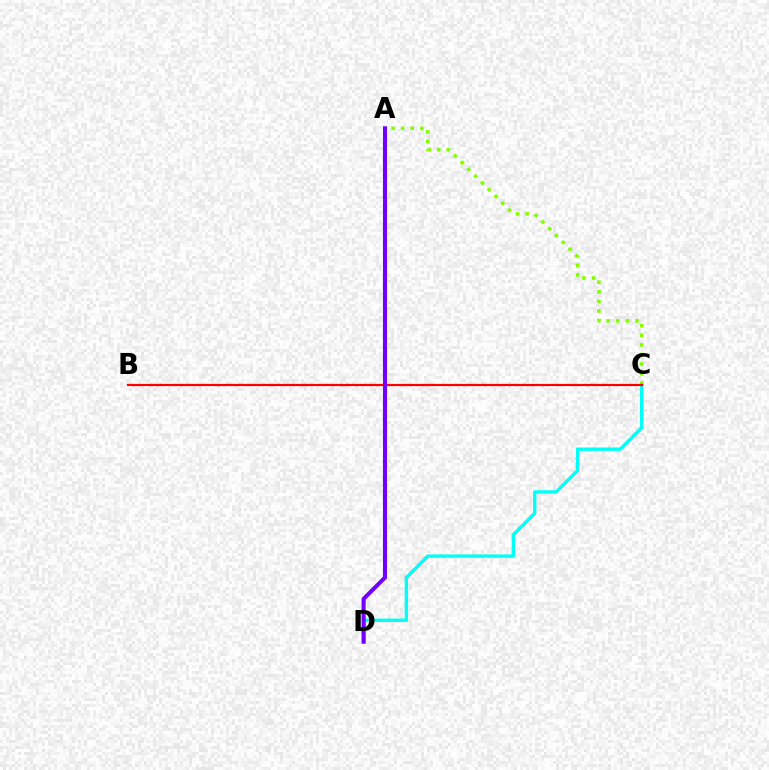{('A', 'C'): [{'color': '#84ff00', 'line_style': 'dotted', 'thickness': 2.6}], ('C', 'D'): [{'color': '#00fff6', 'line_style': 'solid', 'thickness': 2.43}], ('B', 'C'): [{'color': '#ff0000', 'line_style': 'solid', 'thickness': 1.62}], ('A', 'D'): [{'color': '#7200ff', 'line_style': 'solid', 'thickness': 2.94}]}